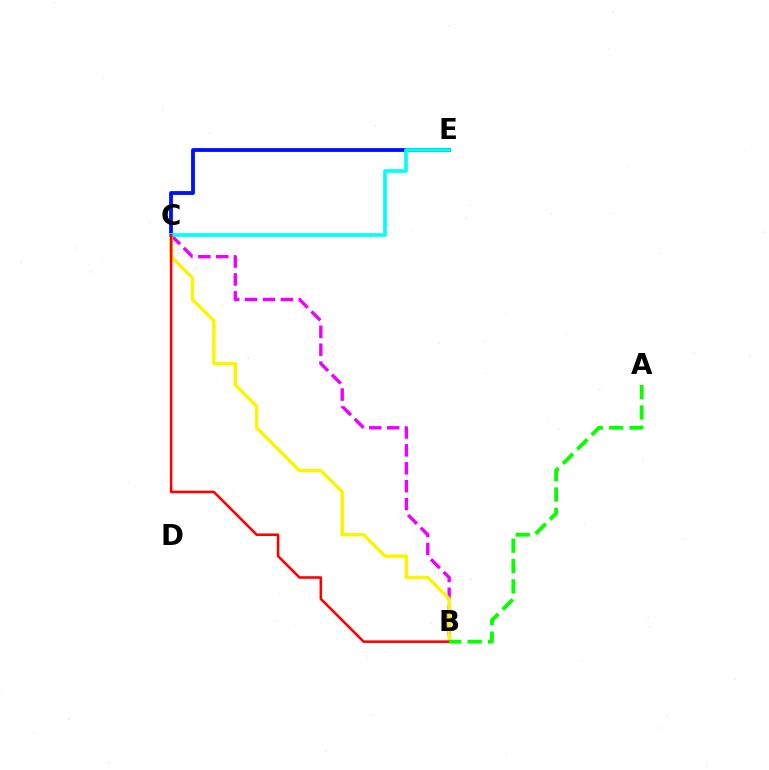{('B', 'C'): [{'color': '#ee00ff', 'line_style': 'dashed', 'thickness': 2.43}, {'color': '#fcf500', 'line_style': 'solid', 'thickness': 2.46}, {'color': '#ff0000', 'line_style': 'solid', 'thickness': 1.84}], ('C', 'E'): [{'color': '#0010ff', 'line_style': 'solid', 'thickness': 2.75}, {'color': '#00fff6', 'line_style': 'solid', 'thickness': 2.63}], ('A', 'B'): [{'color': '#08ff00', 'line_style': 'dashed', 'thickness': 2.77}]}